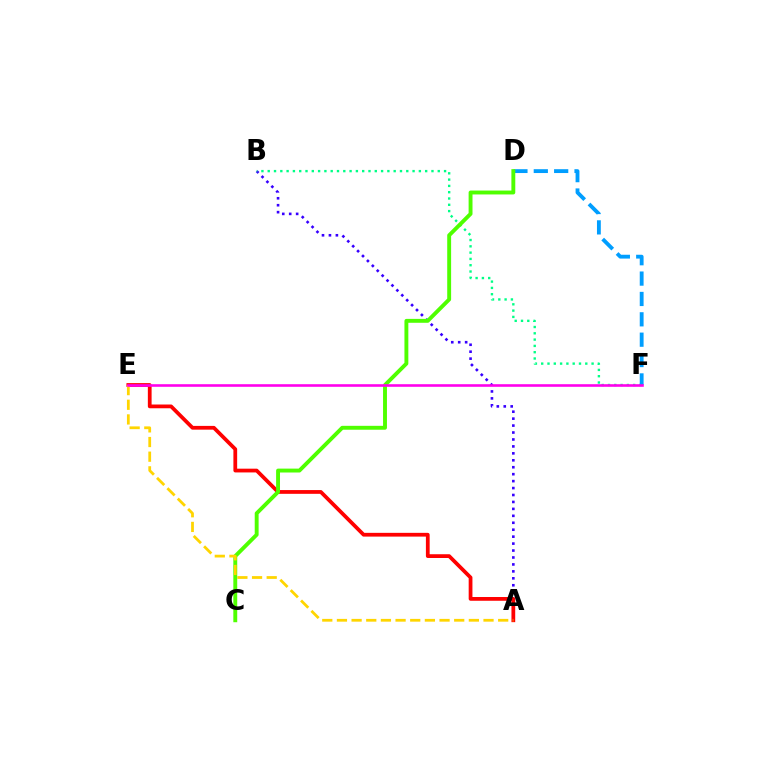{('A', 'B'): [{'color': '#3700ff', 'line_style': 'dotted', 'thickness': 1.89}], ('A', 'E'): [{'color': '#ff0000', 'line_style': 'solid', 'thickness': 2.71}, {'color': '#ffd500', 'line_style': 'dashed', 'thickness': 1.99}], ('B', 'F'): [{'color': '#00ff86', 'line_style': 'dotted', 'thickness': 1.71}], ('D', 'F'): [{'color': '#009eff', 'line_style': 'dashed', 'thickness': 2.77}], ('C', 'D'): [{'color': '#4fff00', 'line_style': 'solid', 'thickness': 2.81}], ('E', 'F'): [{'color': '#ff00ed', 'line_style': 'solid', 'thickness': 1.88}]}